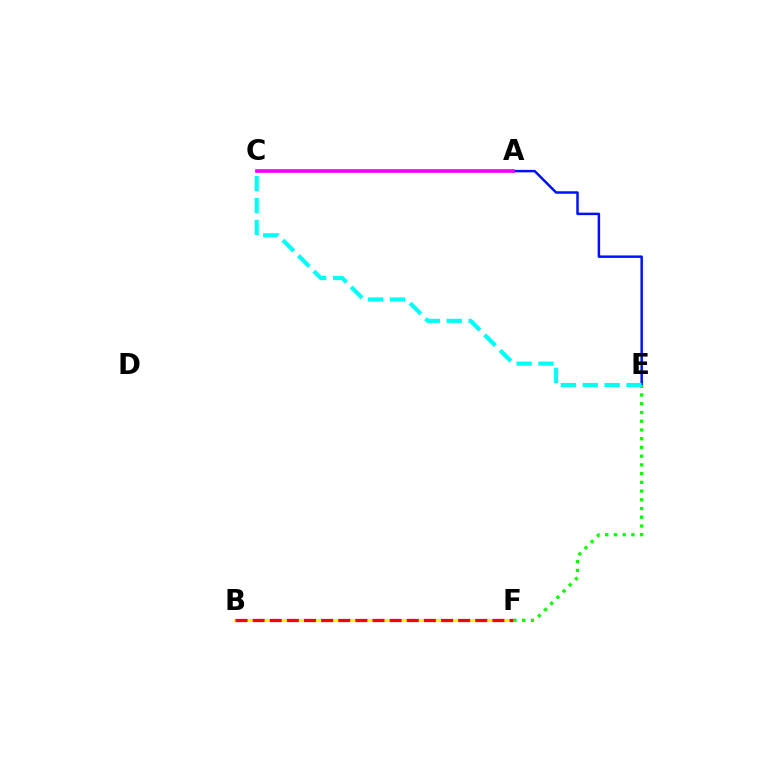{('B', 'F'): [{'color': '#fcf500', 'line_style': 'solid', 'thickness': 2.01}, {'color': '#ff0000', 'line_style': 'dashed', 'thickness': 2.33}], ('A', 'E'): [{'color': '#0010ff', 'line_style': 'solid', 'thickness': 1.78}], ('E', 'F'): [{'color': '#08ff00', 'line_style': 'dotted', 'thickness': 2.37}], ('A', 'C'): [{'color': '#ee00ff', 'line_style': 'solid', 'thickness': 2.63}], ('C', 'E'): [{'color': '#00fff6', 'line_style': 'dashed', 'thickness': 2.97}]}